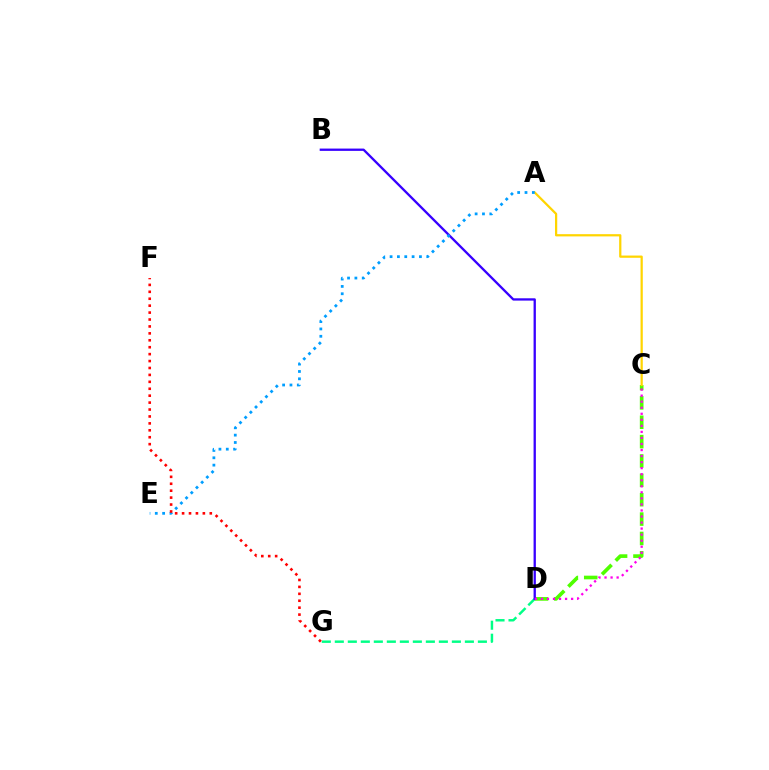{('C', 'D'): [{'color': '#4fff00', 'line_style': 'dashed', 'thickness': 2.63}, {'color': '#ff00ed', 'line_style': 'dotted', 'thickness': 1.64}], ('D', 'G'): [{'color': '#00ff86', 'line_style': 'dashed', 'thickness': 1.77}], ('A', 'C'): [{'color': '#ffd500', 'line_style': 'solid', 'thickness': 1.61}], ('B', 'D'): [{'color': '#3700ff', 'line_style': 'solid', 'thickness': 1.66}], ('A', 'E'): [{'color': '#009eff', 'line_style': 'dotted', 'thickness': 1.99}], ('F', 'G'): [{'color': '#ff0000', 'line_style': 'dotted', 'thickness': 1.88}]}